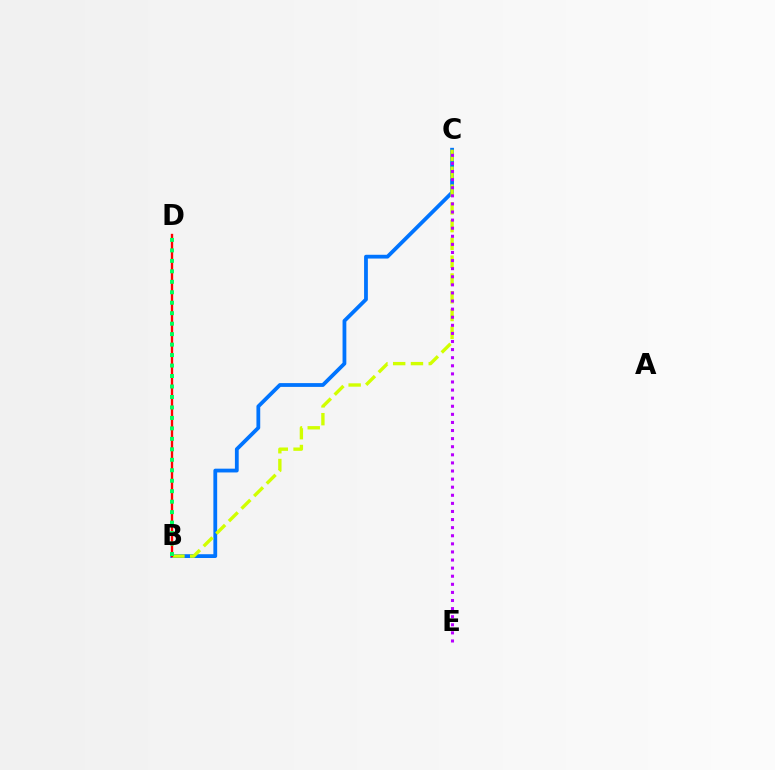{('B', 'C'): [{'color': '#0074ff', 'line_style': 'solid', 'thickness': 2.73}, {'color': '#d1ff00', 'line_style': 'dashed', 'thickness': 2.42}], ('C', 'E'): [{'color': '#b900ff', 'line_style': 'dotted', 'thickness': 2.2}], ('B', 'D'): [{'color': '#ff0000', 'line_style': 'solid', 'thickness': 1.69}, {'color': '#00ff5c', 'line_style': 'dotted', 'thickness': 2.84}]}